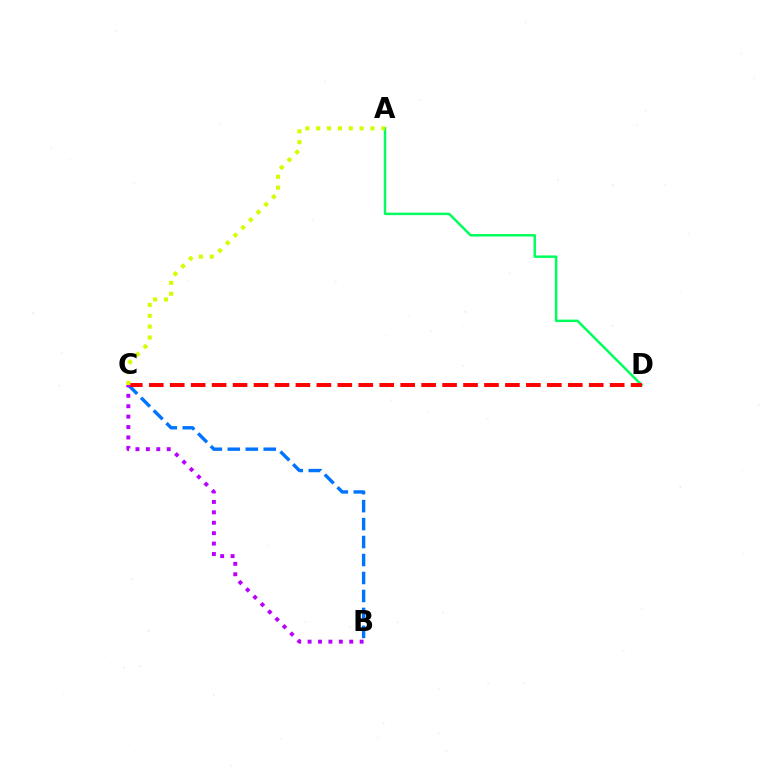{('B', 'C'): [{'color': '#0074ff', 'line_style': 'dashed', 'thickness': 2.44}, {'color': '#b900ff', 'line_style': 'dotted', 'thickness': 2.83}], ('A', 'D'): [{'color': '#00ff5c', 'line_style': 'solid', 'thickness': 1.78}], ('C', 'D'): [{'color': '#ff0000', 'line_style': 'dashed', 'thickness': 2.85}], ('A', 'C'): [{'color': '#d1ff00', 'line_style': 'dotted', 'thickness': 2.95}]}